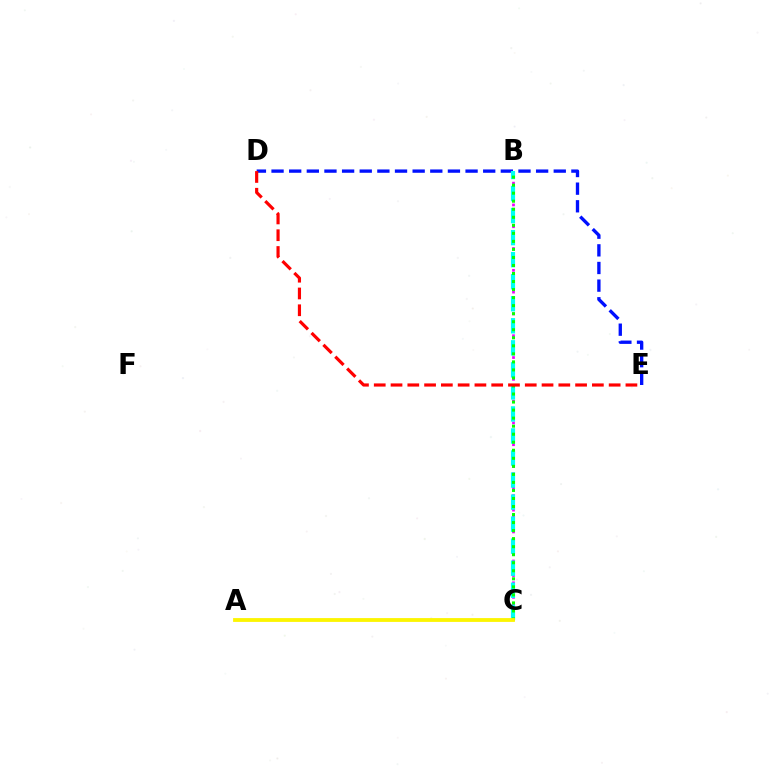{('B', 'C'): [{'color': '#ee00ff', 'line_style': 'dotted', 'thickness': 1.97}, {'color': '#00fff6', 'line_style': 'dashed', 'thickness': 2.99}, {'color': '#08ff00', 'line_style': 'dotted', 'thickness': 2.18}], ('D', 'E'): [{'color': '#0010ff', 'line_style': 'dashed', 'thickness': 2.4}, {'color': '#ff0000', 'line_style': 'dashed', 'thickness': 2.28}], ('A', 'C'): [{'color': '#fcf500', 'line_style': 'solid', 'thickness': 2.74}]}